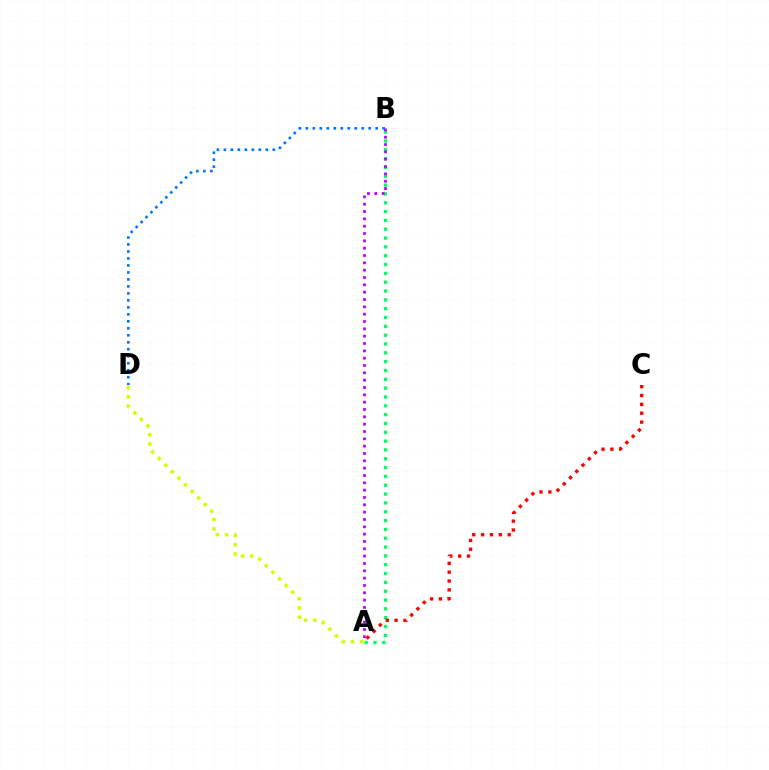{('A', 'D'): [{'color': '#d1ff00', 'line_style': 'dotted', 'thickness': 2.53}], ('A', 'B'): [{'color': '#00ff5c', 'line_style': 'dotted', 'thickness': 2.4}, {'color': '#b900ff', 'line_style': 'dotted', 'thickness': 1.99}], ('A', 'C'): [{'color': '#ff0000', 'line_style': 'dotted', 'thickness': 2.41}], ('B', 'D'): [{'color': '#0074ff', 'line_style': 'dotted', 'thickness': 1.9}]}